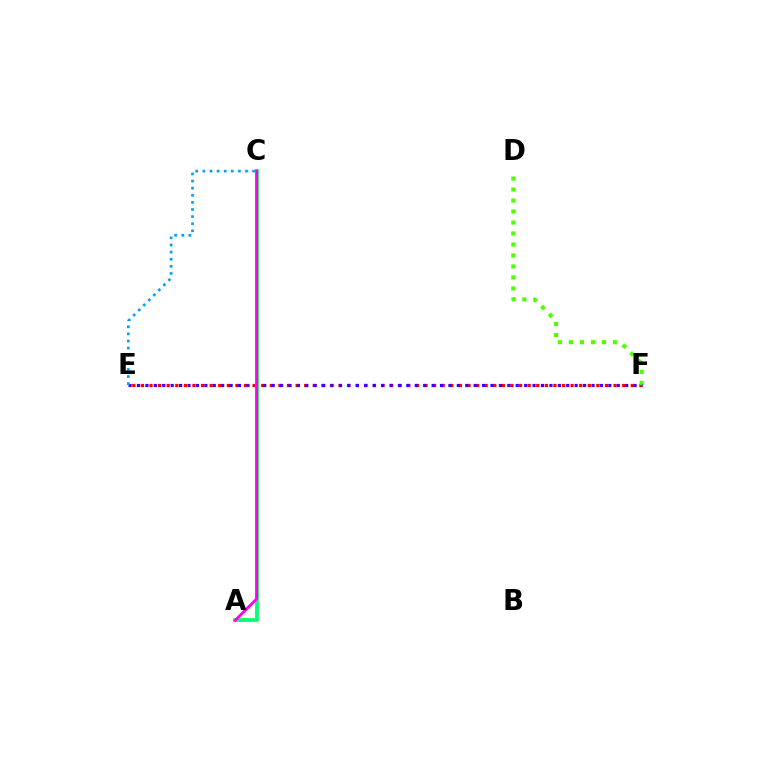{('E', 'F'): [{'color': '#ff0000', 'line_style': 'dotted', 'thickness': 2.34}, {'color': '#3700ff', 'line_style': 'dotted', 'thickness': 2.29}], ('D', 'F'): [{'color': '#4fff00', 'line_style': 'dotted', 'thickness': 2.99}], ('A', 'C'): [{'color': '#ffd500', 'line_style': 'solid', 'thickness': 2.84}, {'color': '#00ff86', 'line_style': 'solid', 'thickness': 2.61}, {'color': '#ff00ed', 'line_style': 'solid', 'thickness': 2.01}], ('C', 'E'): [{'color': '#009eff', 'line_style': 'dotted', 'thickness': 1.93}]}